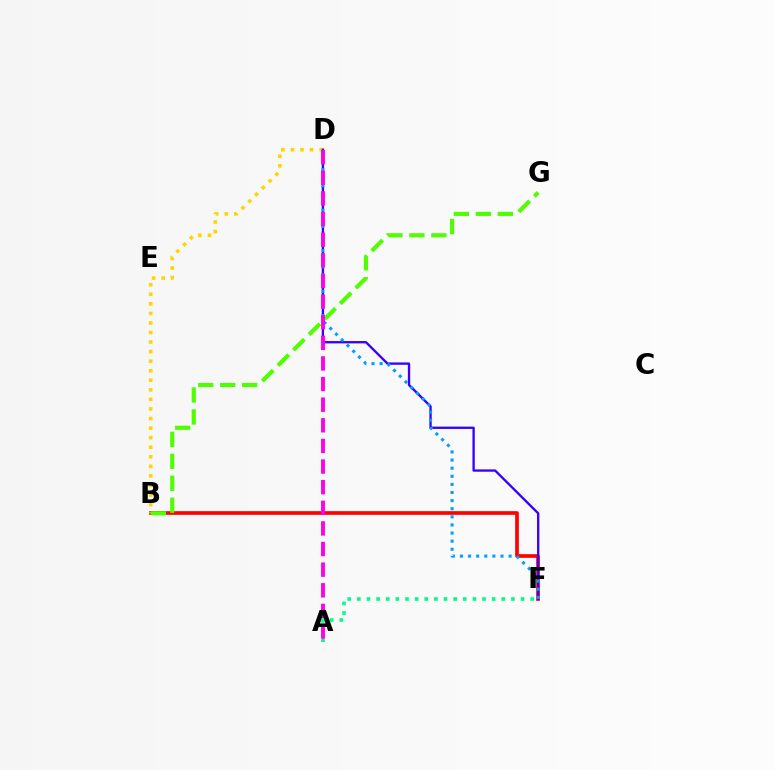{('B', 'F'): [{'color': '#ff0000', 'line_style': 'solid', 'thickness': 2.64}], ('B', 'D'): [{'color': '#ffd500', 'line_style': 'dotted', 'thickness': 2.6}], ('D', 'F'): [{'color': '#3700ff', 'line_style': 'solid', 'thickness': 1.68}, {'color': '#009eff', 'line_style': 'dotted', 'thickness': 2.2}], ('B', 'G'): [{'color': '#4fff00', 'line_style': 'dashed', 'thickness': 2.98}], ('A', 'F'): [{'color': '#00ff86', 'line_style': 'dotted', 'thickness': 2.62}], ('A', 'D'): [{'color': '#ff00ed', 'line_style': 'dashed', 'thickness': 2.8}]}